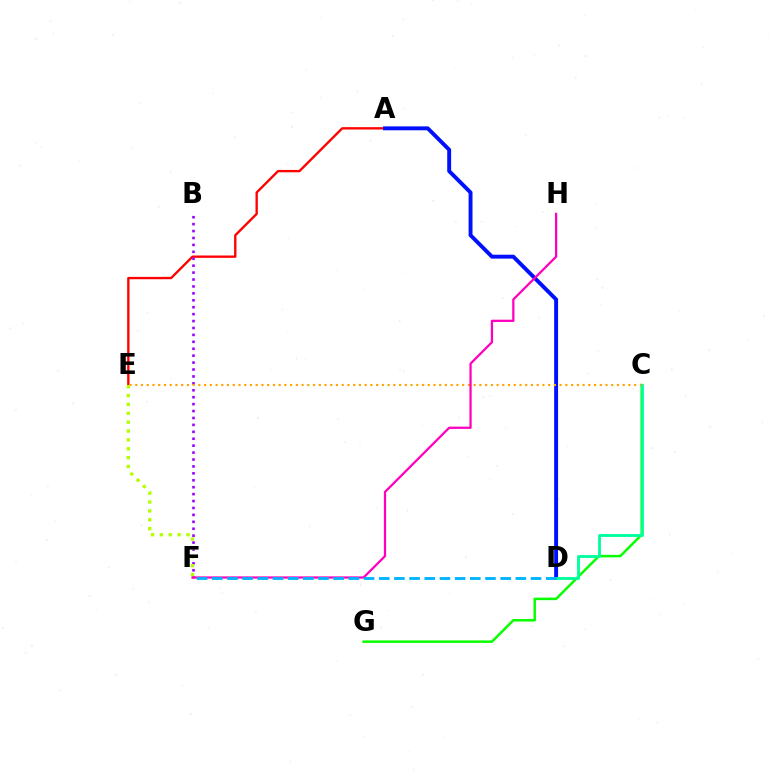{('C', 'G'): [{'color': '#08ff00', 'line_style': 'solid', 'thickness': 1.8}], ('A', 'E'): [{'color': '#ff0000', 'line_style': 'solid', 'thickness': 1.69}], ('B', 'F'): [{'color': '#9b00ff', 'line_style': 'dotted', 'thickness': 1.88}], ('A', 'D'): [{'color': '#0010ff', 'line_style': 'solid', 'thickness': 2.81}], ('C', 'E'): [{'color': '#ffa500', 'line_style': 'dotted', 'thickness': 1.56}], ('F', 'H'): [{'color': '#ff00bd', 'line_style': 'solid', 'thickness': 1.63}], ('C', 'D'): [{'color': '#00ff9d', 'line_style': 'solid', 'thickness': 2.04}], ('D', 'F'): [{'color': '#00b5ff', 'line_style': 'dashed', 'thickness': 2.06}], ('E', 'F'): [{'color': '#b3ff00', 'line_style': 'dotted', 'thickness': 2.41}]}